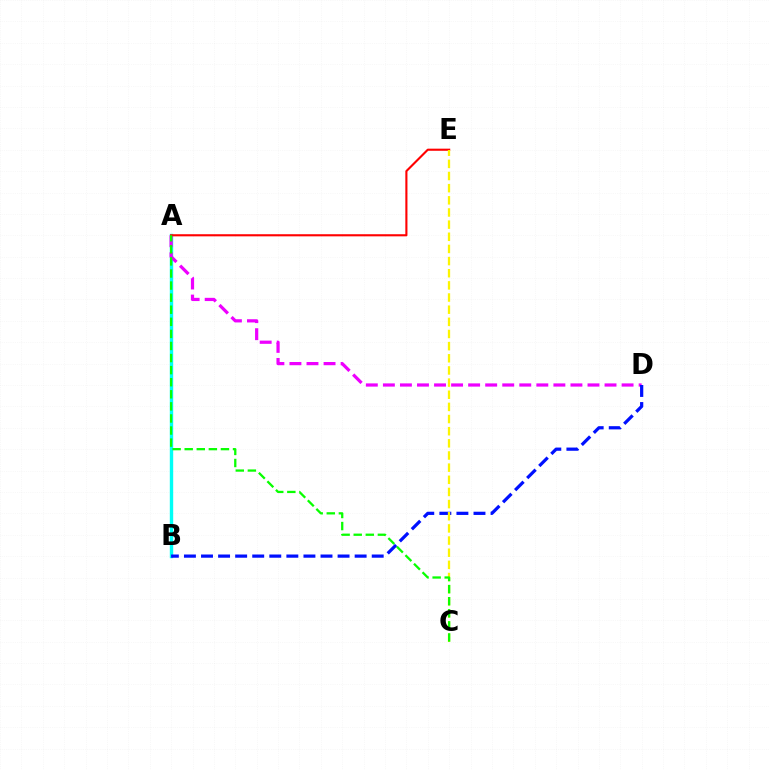{('A', 'B'): [{'color': '#00fff6', 'line_style': 'solid', 'thickness': 2.44}], ('A', 'D'): [{'color': '#ee00ff', 'line_style': 'dashed', 'thickness': 2.32}], ('A', 'E'): [{'color': '#ff0000', 'line_style': 'solid', 'thickness': 1.53}], ('B', 'D'): [{'color': '#0010ff', 'line_style': 'dashed', 'thickness': 2.32}], ('C', 'E'): [{'color': '#fcf500', 'line_style': 'dashed', 'thickness': 1.65}], ('A', 'C'): [{'color': '#08ff00', 'line_style': 'dashed', 'thickness': 1.64}]}